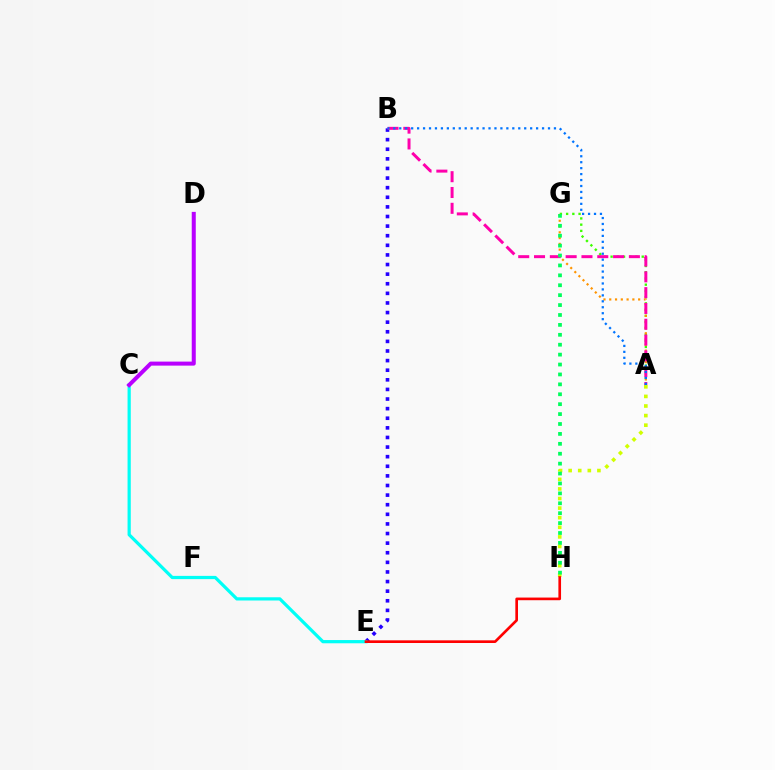{('A', 'G'): [{'color': '#3dff00', 'line_style': 'dotted', 'thickness': 1.69}, {'color': '#ff9400', 'line_style': 'dotted', 'thickness': 1.57}], ('B', 'E'): [{'color': '#2500ff', 'line_style': 'dotted', 'thickness': 2.61}], ('A', 'H'): [{'color': '#d1ff00', 'line_style': 'dotted', 'thickness': 2.61}], ('A', 'B'): [{'color': '#ff00ac', 'line_style': 'dashed', 'thickness': 2.15}, {'color': '#0074ff', 'line_style': 'dotted', 'thickness': 1.62}], ('C', 'E'): [{'color': '#00fff6', 'line_style': 'solid', 'thickness': 2.32}], ('C', 'D'): [{'color': '#b900ff', 'line_style': 'solid', 'thickness': 2.89}], ('E', 'H'): [{'color': '#ff0000', 'line_style': 'solid', 'thickness': 1.91}], ('G', 'H'): [{'color': '#00ff5c', 'line_style': 'dotted', 'thickness': 2.69}]}